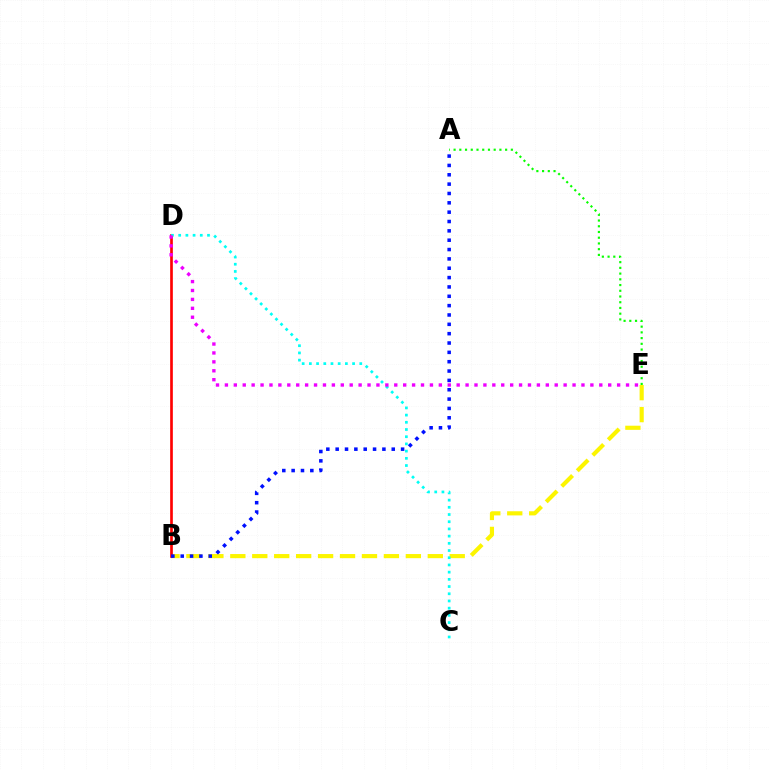{('A', 'E'): [{'color': '#08ff00', 'line_style': 'dotted', 'thickness': 1.56}], ('B', 'E'): [{'color': '#fcf500', 'line_style': 'dashed', 'thickness': 2.98}], ('B', 'D'): [{'color': '#ff0000', 'line_style': 'solid', 'thickness': 1.92}], ('A', 'B'): [{'color': '#0010ff', 'line_style': 'dotted', 'thickness': 2.54}], ('C', 'D'): [{'color': '#00fff6', 'line_style': 'dotted', 'thickness': 1.96}], ('D', 'E'): [{'color': '#ee00ff', 'line_style': 'dotted', 'thickness': 2.42}]}